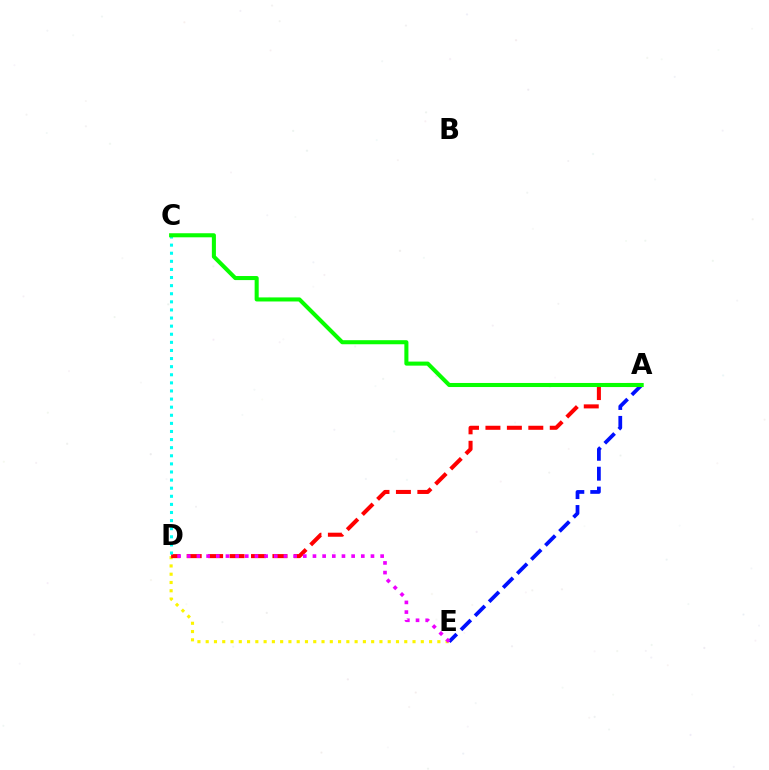{('A', 'E'): [{'color': '#0010ff', 'line_style': 'dashed', 'thickness': 2.7}], ('D', 'E'): [{'color': '#fcf500', 'line_style': 'dotted', 'thickness': 2.25}, {'color': '#ee00ff', 'line_style': 'dotted', 'thickness': 2.63}], ('A', 'D'): [{'color': '#ff0000', 'line_style': 'dashed', 'thickness': 2.91}], ('C', 'D'): [{'color': '#00fff6', 'line_style': 'dotted', 'thickness': 2.2}], ('A', 'C'): [{'color': '#08ff00', 'line_style': 'solid', 'thickness': 2.92}]}